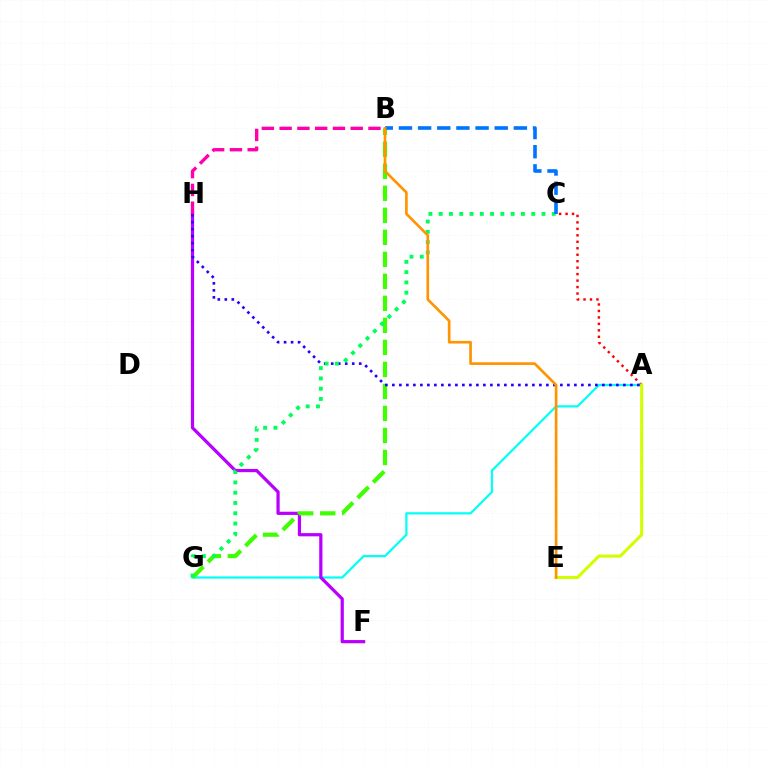{('A', 'G'): [{'color': '#00fff6', 'line_style': 'solid', 'thickness': 1.59}], ('F', 'H'): [{'color': '#b900ff', 'line_style': 'solid', 'thickness': 2.32}], ('B', 'G'): [{'color': '#3dff00', 'line_style': 'dashed', 'thickness': 2.99}], ('A', 'H'): [{'color': '#2500ff', 'line_style': 'dotted', 'thickness': 1.9}], ('A', 'C'): [{'color': '#ff0000', 'line_style': 'dotted', 'thickness': 1.76}], ('C', 'G'): [{'color': '#00ff5c', 'line_style': 'dotted', 'thickness': 2.79}], ('A', 'E'): [{'color': '#d1ff00', 'line_style': 'solid', 'thickness': 2.21}], ('B', 'C'): [{'color': '#0074ff', 'line_style': 'dashed', 'thickness': 2.6}], ('B', 'E'): [{'color': '#ff9400', 'line_style': 'solid', 'thickness': 1.92}], ('B', 'H'): [{'color': '#ff00ac', 'line_style': 'dashed', 'thickness': 2.41}]}